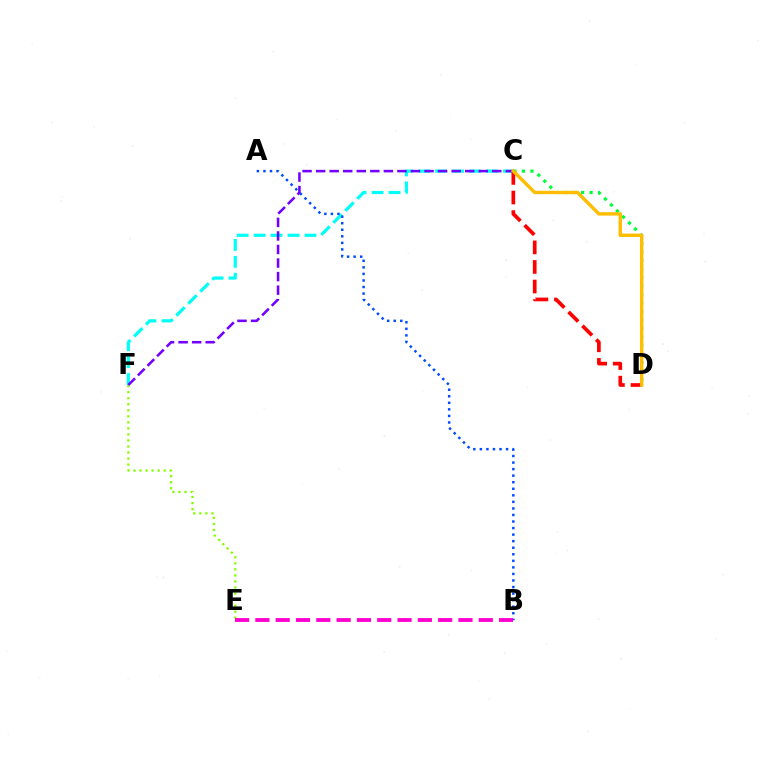{('C', 'D'): [{'color': '#00ff39', 'line_style': 'dotted', 'thickness': 2.31}, {'color': '#ff0000', 'line_style': 'dashed', 'thickness': 2.66}, {'color': '#ffbd00', 'line_style': 'solid', 'thickness': 2.46}], ('C', 'F'): [{'color': '#00fff6', 'line_style': 'dashed', 'thickness': 2.3}, {'color': '#7200ff', 'line_style': 'dashed', 'thickness': 1.84}], ('A', 'B'): [{'color': '#004bff', 'line_style': 'dotted', 'thickness': 1.78}], ('E', 'F'): [{'color': '#84ff00', 'line_style': 'dotted', 'thickness': 1.64}], ('B', 'E'): [{'color': '#ff00cf', 'line_style': 'dashed', 'thickness': 2.76}]}